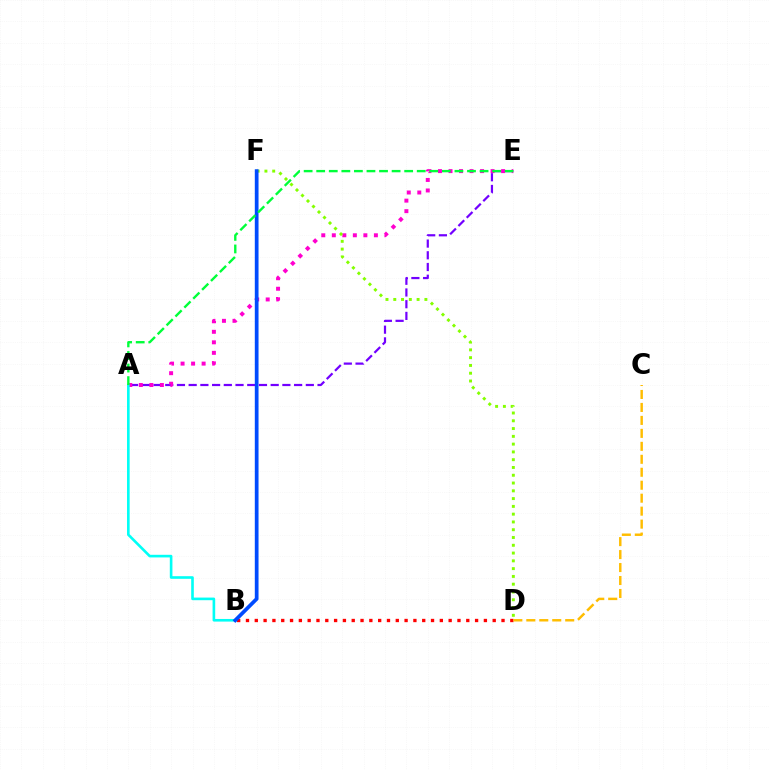{('A', 'E'): [{'color': '#7200ff', 'line_style': 'dashed', 'thickness': 1.59}, {'color': '#ff00cf', 'line_style': 'dotted', 'thickness': 2.86}, {'color': '#00ff39', 'line_style': 'dashed', 'thickness': 1.71}], ('B', 'D'): [{'color': '#ff0000', 'line_style': 'dotted', 'thickness': 2.39}], ('D', 'F'): [{'color': '#84ff00', 'line_style': 'dotted', 'thickness': 2.11}], ('A', 'B'): [{'color': '#00fff6', 'line_style': 'solid', 'thickness': 1.89}], ('C', 'D'): [{'color': '#ffbd00', 'line_style': 'dashed', 'thickness': 1.76}], ('B', 'F'): [{'color': '#004bff', 'line_style': 'solid', 'thickness': 2.69}]}